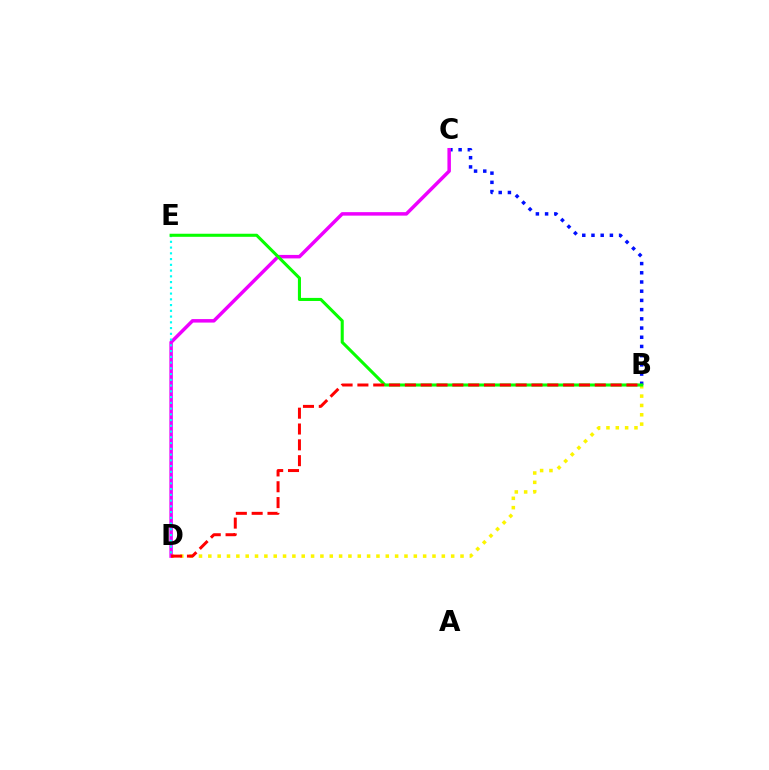{('B', 'D'): [{'color': '#fcf500', 'line_style': 'dotted', 'thickness': 2.54}, {'color': '#ff0000', 'line_style': 'dashed', 'thickness': 2.15}], ('B', 'C'): [{'color': '#0010ff', 'line_style': 'dotted', 'thickness': 2.5}], ('C', 'D'): [{'color': '#ee00ff', 'line_style': 'solid', 'thickness': 2.51}], ('D', 'E'): [{'color': '#00fff6', 'line_style': 'dotted', 'thickness': 1.56}], ('B', 'E'): [{'color': '#08ff00', 'line_style': 'solid', 'thickness': 2.21}]}